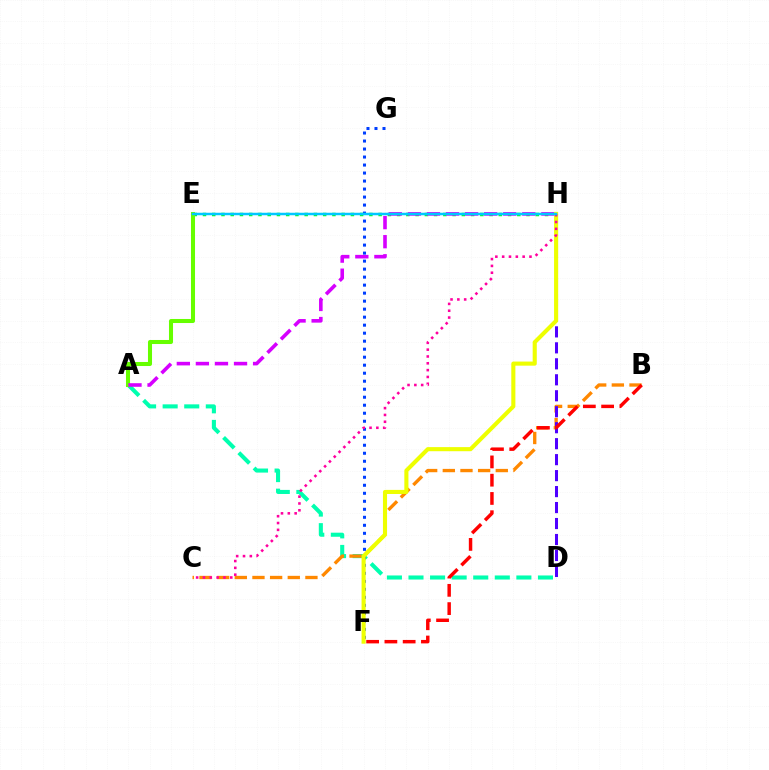{('E', 'H'): [{'color': '#00ff27', 'line_style': 'dotted', 'thickness': 2.51}, {'color': '#00c7ff', 'line_style': 'solid', 'thickness': 1.79}], ('A', 'D'): [{'color': '#00ffaf', 'line_style': 'dashed', 'thickness': 2.93}], ('A', 'E'): [{'color': '#66ff00', 'line_style': 'solid', 'thickness': 2.92}], ('A', 'H'): [{'color': '#d600ff', 'line_style': 'dashed', 'thickness': 2.59}], ('B', 'C'): [{'color': '#ff8800', 'line_style': 'dashed', 'thickness': 2.4}], ('D', 'H'): [{'color': '#4f00ff', 'line_style': 'dashed', 'thickness': 2.17}], ('F', 'G'): [{'color': '#003fff', 'line_style': 'dotted', 'thickness': 2.18}], ('F', 'H'): [{'color': '#eeff00', 'line_style': 'solid', 'thickness': 2.95}], ('C', 'H'): [{'color': '#ff00a0', 'line_style': 'dotted', 'thickness': 1.85}], ('B', 'F'): [{'color': '#ff0000', 'line_style': 'dashed', 'thickness': 2.48}]}